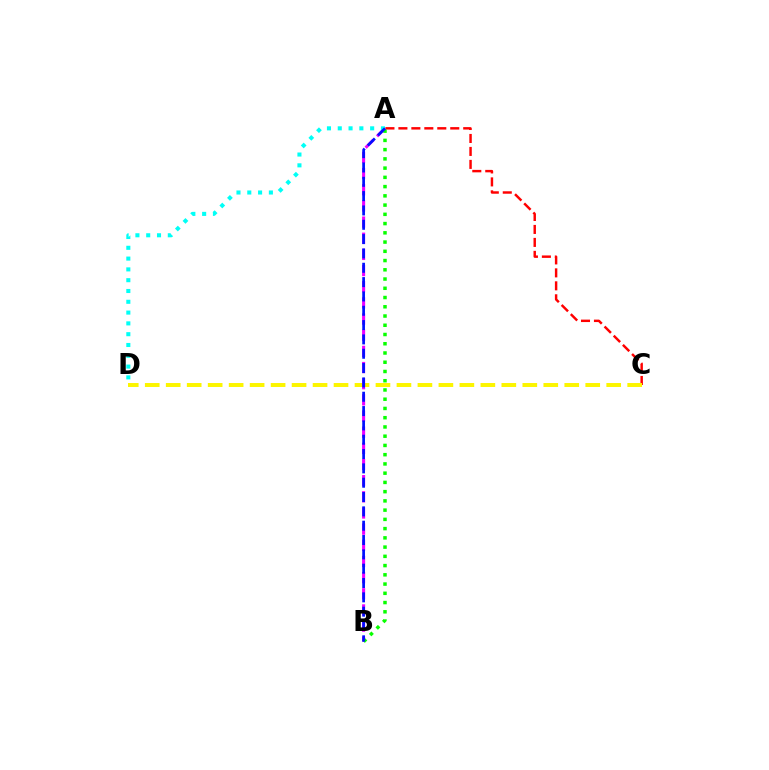{('A', 'C'): [{'color': '#ff0000', 'line_style': 'dashed', 'thickness': 1.76}], ('C', 'D'): [{'color': '#fcf500', 'line_style': 'dashed', 'thickness': 2.85}], ('A', 'B'): [{'color': '#ee00ff', 'line_style': 'dashed', 'thickness': 2.2}, {'color': '#08ff00', 'line_style': 'dotted', 'thickness': 2.51}, {'color': '#0010ff', 'line_style': 'dashed', 'thickness': 1.95}], ('A', 'D'): [{'color': '#00fff6', 'line_style': 'dotted', 'thickness': 2.93}]}